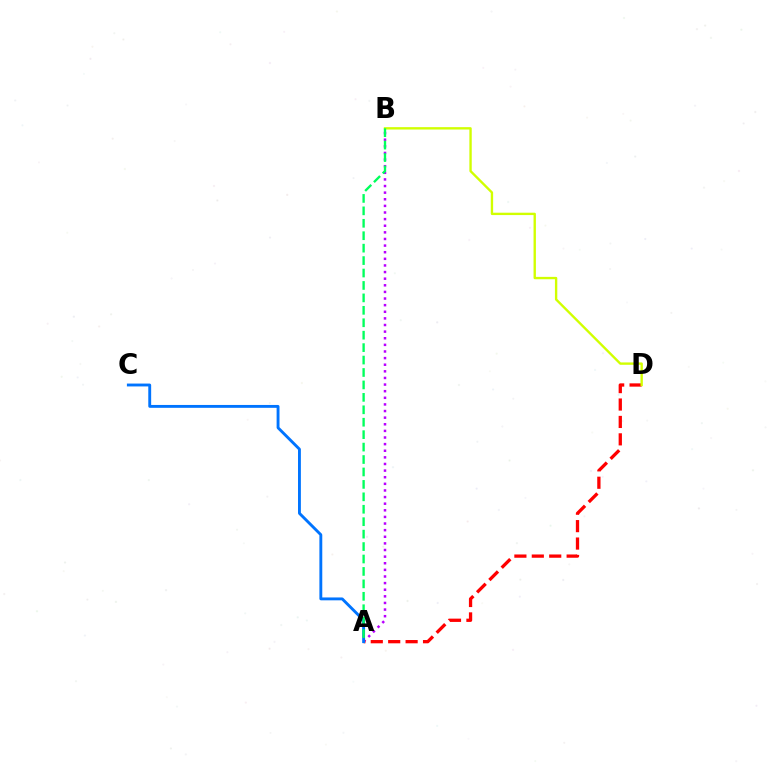{('A', 'B'): [{'color': '#b900ff', 'line_style': 'dotted', 'thickness': 1.8}, {'color': '#00ff5c', 'line_style': 'dashed', 'thickness': 1.69}], ('A', 'D'): [{'color': '#ff0000', 'line_style': 'dashed', 'thickness': 2.37}], ('A', 'C'): [{'color': '#0074ff', 'line_style': 'solid', 'thickness': 2.07}], ('B', 'D'): [{'color': '#d1ff00', 'line_style': 'solid', 'thickness': 1.71}]}